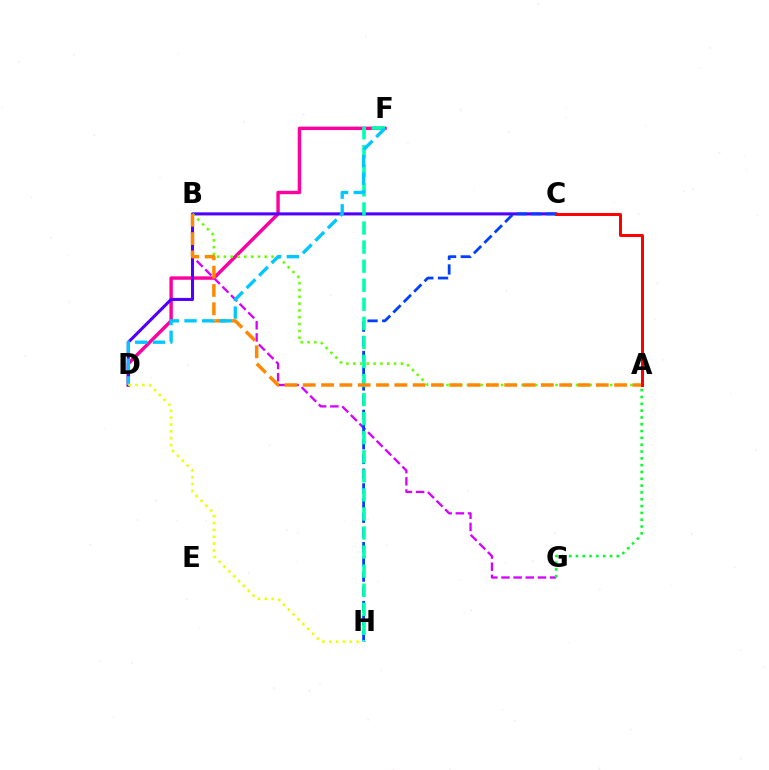{('D', 'F'): [{'color': '#ff00a0', 'line_style': 'solid', 'thickness': 2.46}, {'color': '#00c7ff', 'line_style': 'dashed', 'thickness': 2.4}], ('B', 'G'): [{'color': '#d600ff', 'line_style': 'dashed', 'thickness': 1.65}], ('C', 'D'): [{'color': '#4f00ff', 'line_style': 'solid', 'thickness': 2.21}], ('C', 'H'): [{'color': '#003fff', 'line_style': 'dashed', 'thickness': 2.0}], ('A', 'B'): [{'color': '#66ff00', 'line_style': 'dotted', 'thickness': 1.85}, {'color': '#ff8800', 'line_style': 'dashed', 'thickness': 2.49}], ('A', 'G'): [{'color': '#00ff27', 'line_style': 'dotted', 'thickness': 1.85}], ('F', 'H'): [{'color': '#00ffaf', 'line_style': 'dashed', 'thickness': 2.59}], ('D', 'H'): [{'color': '#eeff00', 'line_style': 'dotted', 'thickness': 1.86}], ('A', 'C'): [{'color': '#ff0000', 'line_style': 'solid', 'thickness': 2.15}]}